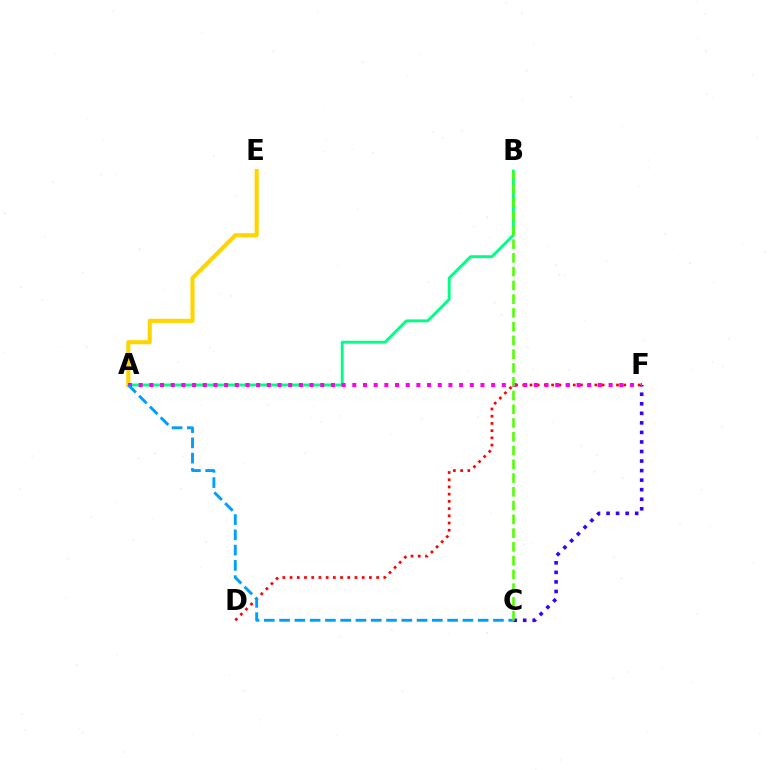{('C', 'F'): [{'color': '#3700ff', 'line_style': 'dotted', 'thickness': 2.59}], ('A', 'B'): [{'color': '#00ff86', 'line_style': 'solid', 'thickness': 2.1}], ('A', 'E'): [{'color': '#ffd500', 'line_style': 'solid', 'thickness': 2.96}], ('D', 'F'): [{'color': '#ff0000', 'line_style': 'dotted', 'thickness': 1.96}], ('A', 'F'): [{'color': '#ff00ed', 'line_style': 'dotted', 'thickness': 2.9}], ('A', 'C'): [{'color': '#009eff', 'line_style': 'dashed', 'thickness': 2.08}], ('B', 'C'): [{'color': '#4fff00', 'line_style': 'dashed', 'thickness': 1.87}]}